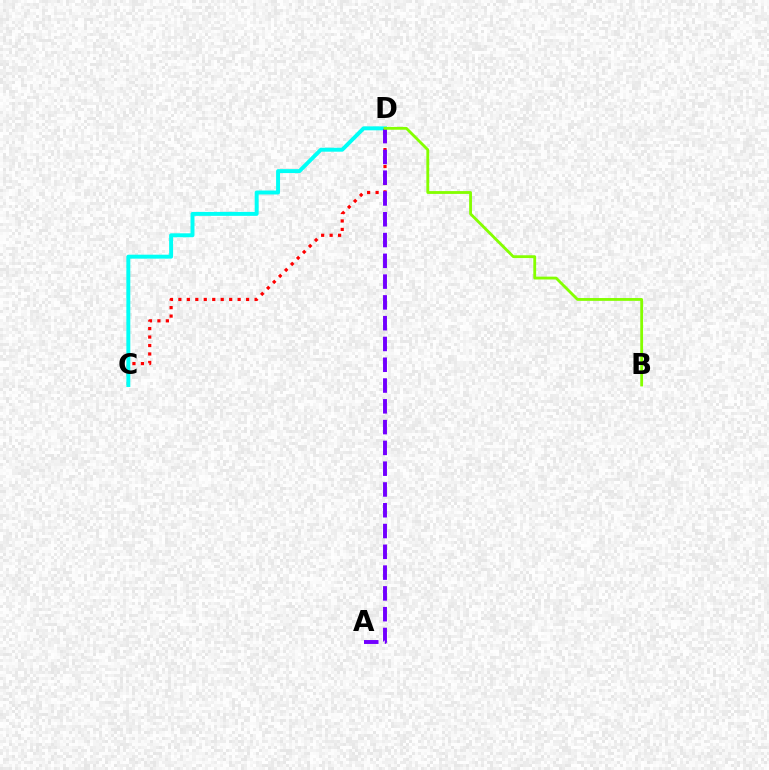{('C', 'D'): [{'color': '#ff0000', 'line_style': 'dotted', 'thickness': 2.3}, {'color': '#00fff6', 'line_style': 'solid', 'thickness': 2.84}], ('A', 'D'): [{'color': '#7200ff', 'line_style': 'dashed', 'thickness': 2.82}], ('B', 'D'): [{'color': '#84ff00', 'line_style': 'solid', 'thickness': 2.03}]}